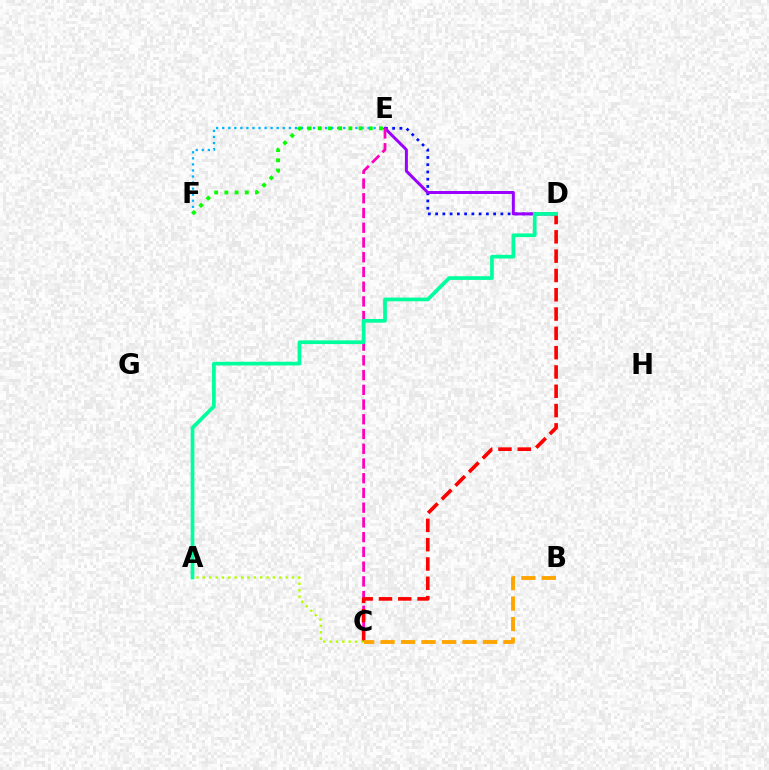{('E', 'F'): [{'color': '#00b5ff', 'line_style': 'dotted', 'thickness': 1.65}, {'color': '#08ff00', 'line_style': 'dotted', 'thickness': 2.77}], ('D', 'E'): [{'color': '#0010ff', 'line_style': 'dotted', 'thickness': 1.97}, {'color': '#9b00ff', 'line_style': 'solid', 'thickness': 2.15}], ('C', 'E'): [{'color': '#ff00bd', 'line_style': 'dashed', 'thickness': 2.0}], ('C', 'D'): [{'color': '#ff0000', 'line_style': 'dashed', 'thickness': 2.62}], ('A', 'C'): [{'color': '#b3ff00', 'line_style': 'dotted', 'thickness': 1.73}], ('A', 'D'): [{'color': '#00ff9d', 'line_style': 'solid', 'thickness': 2.67}], ('B', 'C'): [{'color': '#ffa500', 'line_style': 'dashed', 'thickness': 2.78}]}